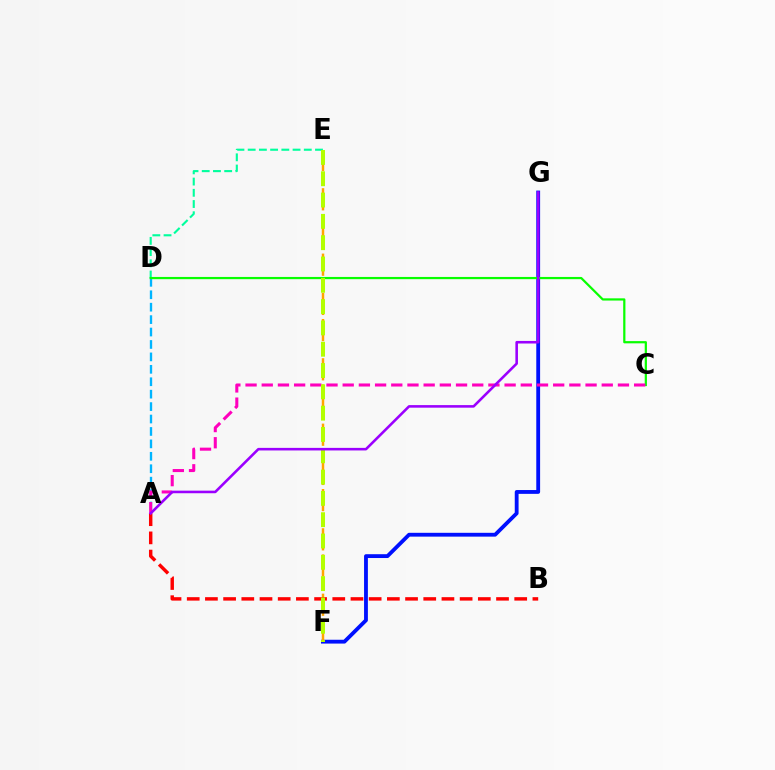{('A', 'D'): [{'color': '#00b5ff', 'line_style': 'dashed', 'thickness': 1.69}], ('F', 'G'): [{'color': '#0010ff', 'line_style': 'solid', 'thickness': 2.75}], ('D', 'E'): [{'color': '#00ff9d', 'line_style': 'dashed', 'thickness': 1.52}], ('E', 'F'): [{'color': '#ffa500', 'line_style': 'dashed', 'thickness': 1.78}, {'color': '#b3ff00', 'line_style': 'dashed', 'thickness': 2.89}], ('A', 'B'): [{'color': '#ff0000', 'line_style': 'dashed', 'thickness': 2.47}], ('C', 'D'): [{'color': '#08ff00', 'line_style': 'solid', 'thickness': 1.6}], ('A', 'C'): [{'color': '#ff00bd', 'line_style': 'dashed', 'thickness': 2.2}], ('A', 'G'): [{'color': '#9b00ff', 'line_style': 'solid', 'thickness': 1.86}]}